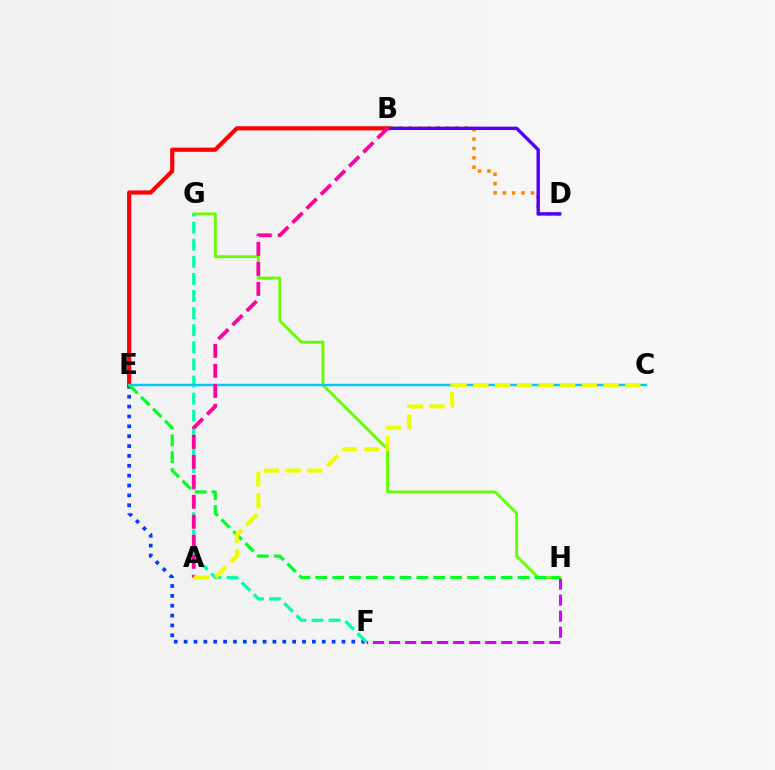{('E', 'F'): [{'color': '#003fff', 'line_style': 'dotted', 'thickness': 2.68}], ('B', 'D'): [{'color': '#ff8800', 'line_style': 'dotted', 'thickness': 2.54}, {'color': '#4f00ff', 'line_style': 'solid', 'thickness': 2.44}], ('F', 'H'): [{'color': '#d600ff', 'line_style': 'dashed', 'thickness': 2.18}], ('G', 'H'): [{'color': '#66ff00', 'line_style': 'solid', 'thickness': 2.08}], ('B', 'E'): [{'color': '#ff0000', 'line_style': 'solid', 'thickness': 3.0}], ('F', 'G'): [{'color': '#00ffaf', 'line_style': 'dashed', 'thickness': 2.32}], ('C', 'E'): [{'color': '#00c7ff', 'line_style': 'solid', 'thickness': 1.75}], ('A', 'B'): [{'color': '#ff00a0', 'line_style': 'dashed', 'thickness': 2.72}], ('E', 'H'): [{'color': '#00ff27', 'line_style': 'dashed', 'thickness': 2.29}], ('A', 'C'): [{'color': '#eeff00', 'line_style': 'dashed', 'thickness': 2.95}]}